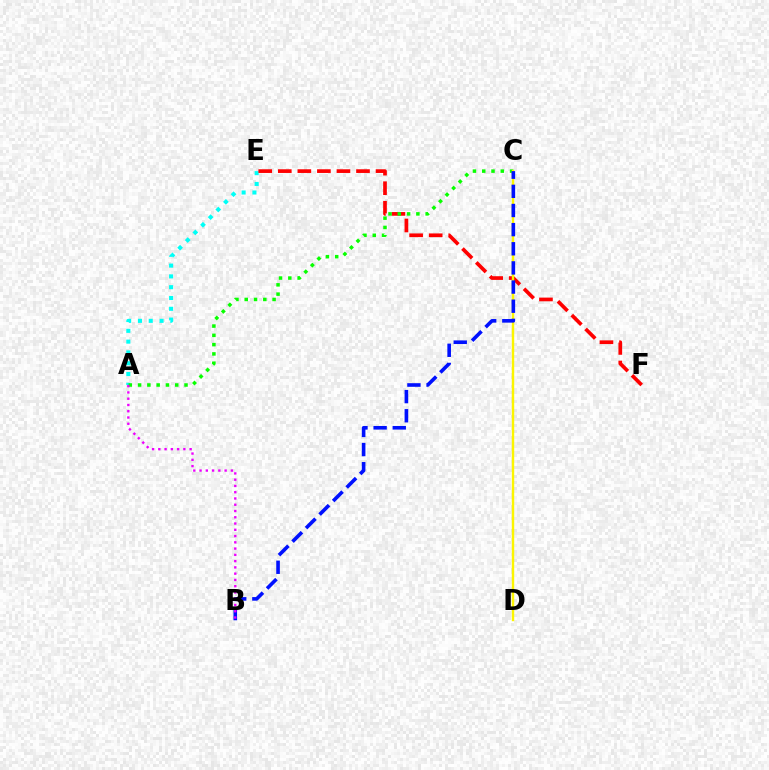{('A', 'E'): [{'color': '#00fff6', 'line_style': 'dotted', 'thickness': 2.93}], ('E', 'F'): [{'color': '#ff0000', 'line_style': 'dashed', 'thickness': 2.66}], ('A', 'C'): [{'color': '#08ff00', 'line_style': 'dotted', 'thickness': 2.52}], ('C', 'D'): [{'color': '#fcf500', 'line_style': 'solid', 'thickness': 1.74}], ('B', 'C'): [{'color': '#0010ff', 'line_style': 'dashed', 'thickness': 2.6}], ('A', 'B'): [{'color': '#ee00ff', 'line_style': 'dotted', 'thickness': 1.7}]}